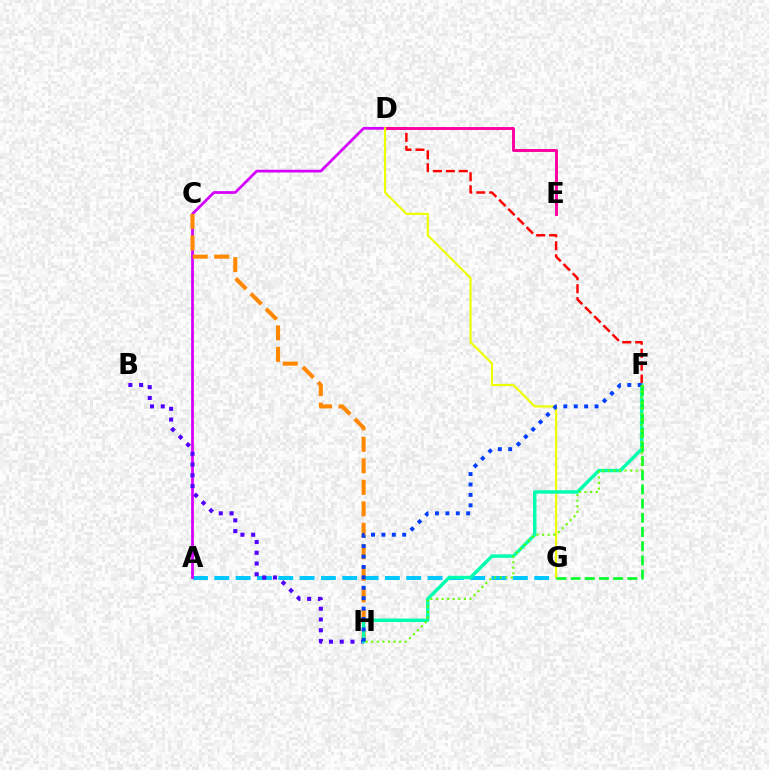{('A', 'G'): [{'color': '#00c7ff', 'line_style': 'dashed', 'thickness': 2.9}], ('A', 'D'): [{'color': '#d600ff', 'line_style': 'solid', 'thickness': 1.97}], ('D', 'F'): [{'color': '#ff0000', 'line_style': 'dashed', 'thickness': 1.76}], ('C', 'H'): [{'color': '#ff8800', 'line_style': 'dashed', 'thickness': 2.92}], ('D', 'E'): [{'color': '#ff00a0', 'line_style': 'solid', 'thickness': 2.1}], ('B', 'H'): [{'color': '#4f00ff', 'line_style': 'dotted', 'thickness': 2.92}], ('D', 'G'): [{'color': '#eeff00', 'line_style': 'solid', 'thickness': 1.55}], ('F', 'H'): [{'color': '#00ffaf', 'line_style': 'solid', 'thickness': 2.48}, {'color': '#003fff', 'line_style': 'dotted', 'thickness': 2.83}, {'color': '#66ff00', 'line_style': 'dotted', 'thickness': 1.52}], ('F', 'G'): [{'color': '#00ff27', 'line_style': 'dashed', 'thickness': 1.93}]}